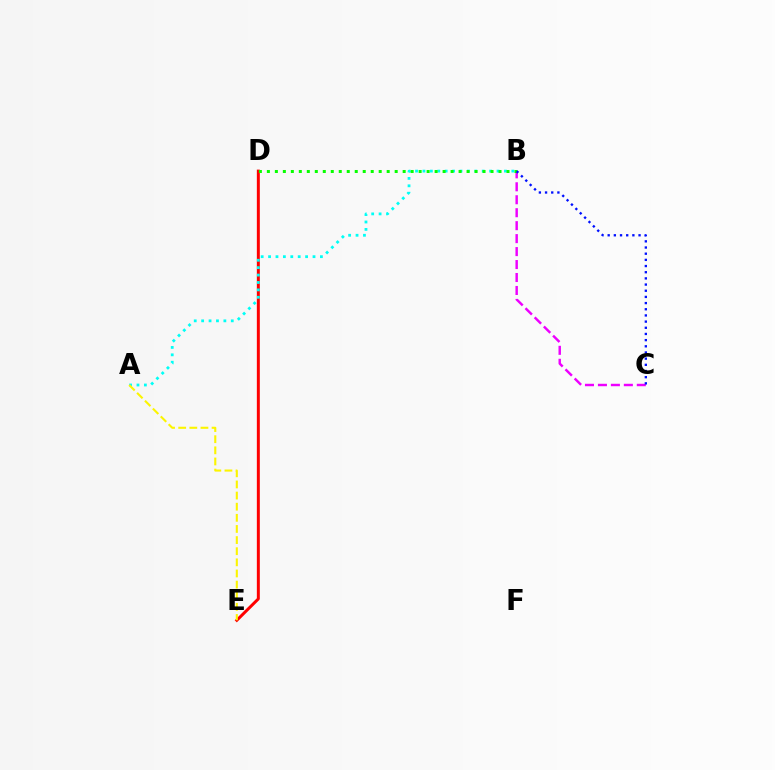{('D', 'E'): [{'color': '#ff0000', 'line_style': 'solid', 'thickness': 2.15}], ('A', 'B'): [{'color': '#00fff6', 'line_style': 'dotted', 'thickness': 2.01}], ('B', 'C'): [{'color': '#ee00ff', 'line_style': 'dashed', 'thickness': 1.76}, {'color': '#0010ff', 'line_style': 'dotted', 'thickness': 1.68}], ('B', 'D'): [{'color': '#08ff00', 'line_style': 'dotted', 'thickness': 2.17}], ('A', 'E'): [{'color': '#fcf500', 'line_style': 'dashed', 'thickness': 1.51}]}